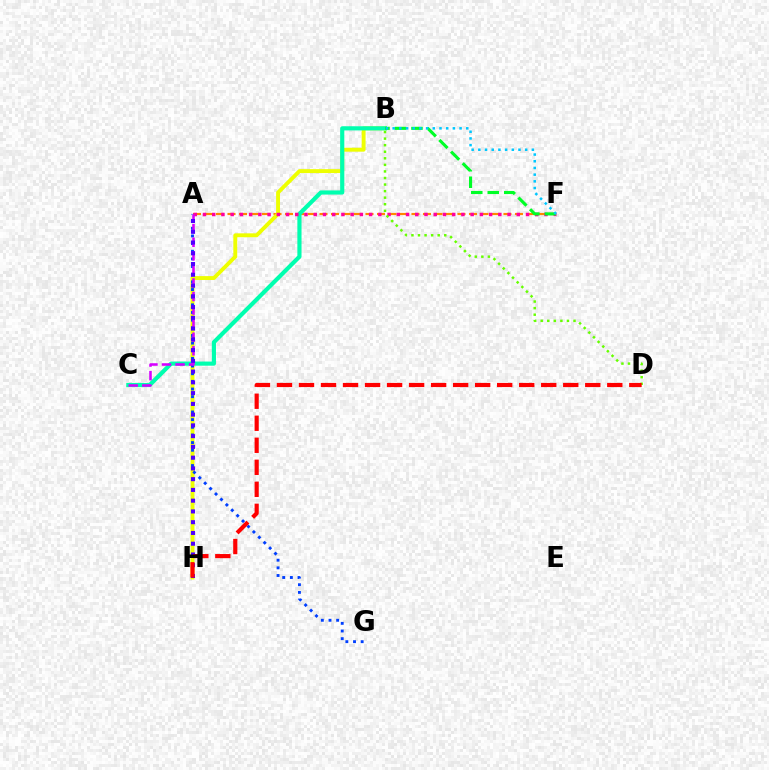{('A', 'F'): [{'color': '#ff8800', 'line_style': 'dashed', 'thickness': 1.56}, {'color': '#ff00a0', 'line_style': 'dotted', 'thickness': 2.51}], ('B', 'H'): [{'color': '#eeff00', 'line_style': 'solid', 'thickness': 2.81}], ('B', 'C'): [{'color': '#00ffaf', 'line_style': 'solid', 'thickness': 2.99}], ('A', 'G'): [{'color': '#003fff', 'line_style': 'dotted', 'thickness': 2.08}], ('B', 'F'): [{'color': '#00ff27', 'line_style': 'dashed', 'thickness': 2.24}, {'color': '#00c7ff', 'line_style': 'dotted', 'thickness': 1.82}], ('A', 'C'): [{'color': '#d600ff', 'line_style': 'dashed', 'thickness': 1.84}], ('A', 'H'): [{'color': '#4f00ff', 'line_style': 'dotted', 'thickness': 2.92}], ('B', 'D'): [{'color': '#66ff00', 'line_style': 'dotted', 'thickness': 1.78}], ('D', 'H'): [{'color': '#ff0000', 'line_style': 'dashed', 'thickness': 2.99}]}